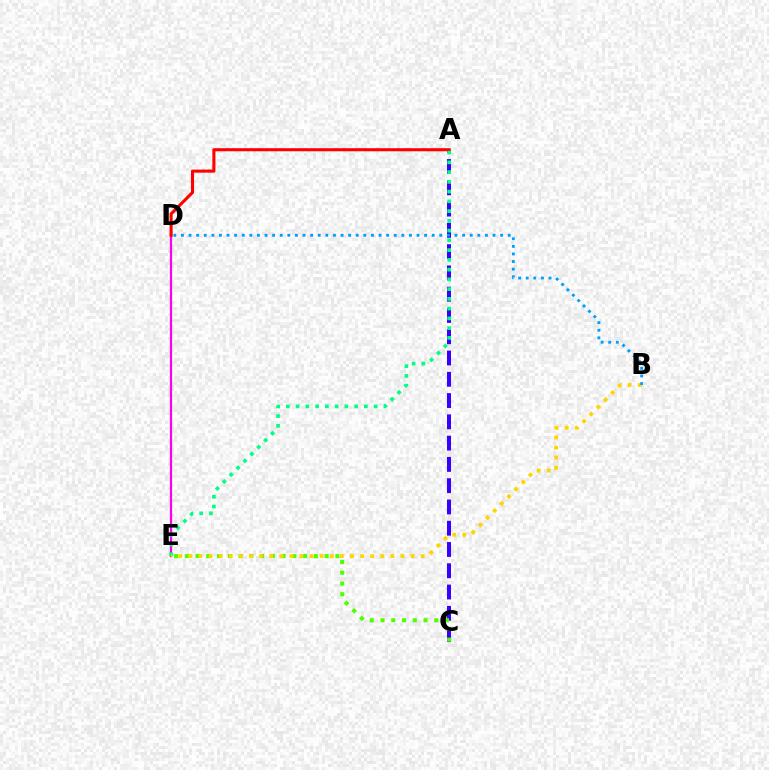{('D', 'E'): [{'color': '#ff00ed', 'line_style': 'solid', 'thickness': 1.61}], ('A', 'C'): [{'color': '#3700ff', 'line_style': 'dashed', 'thickness': 2.89}], ('A', 'D'): [{'color': '#ff0000', 'line_style': 'solid', 'thickness': 2.22}], ('C', 'E'): [{'color': '#4fff00', 'line_style': 'dotted', 'thickness': 2.92}], ('A', 'E'): [{'color': '#00ff86', 'line_style': 'dotted', 'thickness': 2.65}], ('B', 'E'): [{'color': '#ffd500', 'line_style': 'dotted', 'thickness': 2.74}], ('B', 'D'): [{'color': '#009eff', 'line_style': 'dotted', 'thickness': 2.06}]}